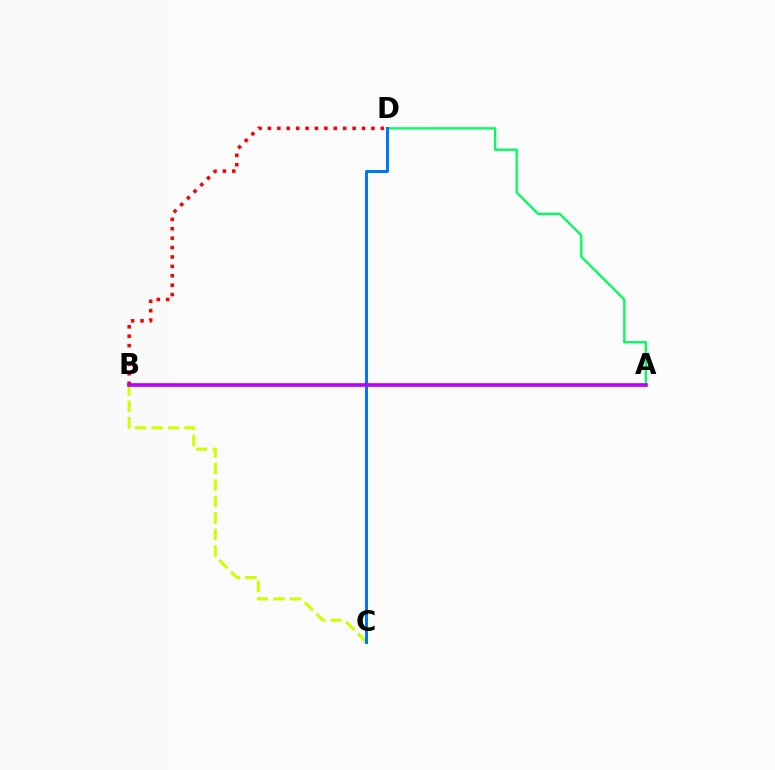{('A', 'D'): [{'color': '#00ff5c', 'line_style': 'solid', 'thickness': 1.66}], ('B', 'C'): [{'color': '#d1ff00', 'line_style': 'dashed', 'thickness': 2.24}], ('C', 'D'): [{'color': '#0074ff', 'line_style': 'solid', 'thickness': 2.15}], ('B', 'D'): [{'color': '#ff0000', 'line_style': 'dotted', 'thickness': 2.56}], ('A', 'B'): [{'color': '#b900ff', 'line_style': 'solid', 'thickness': 2.62}]}